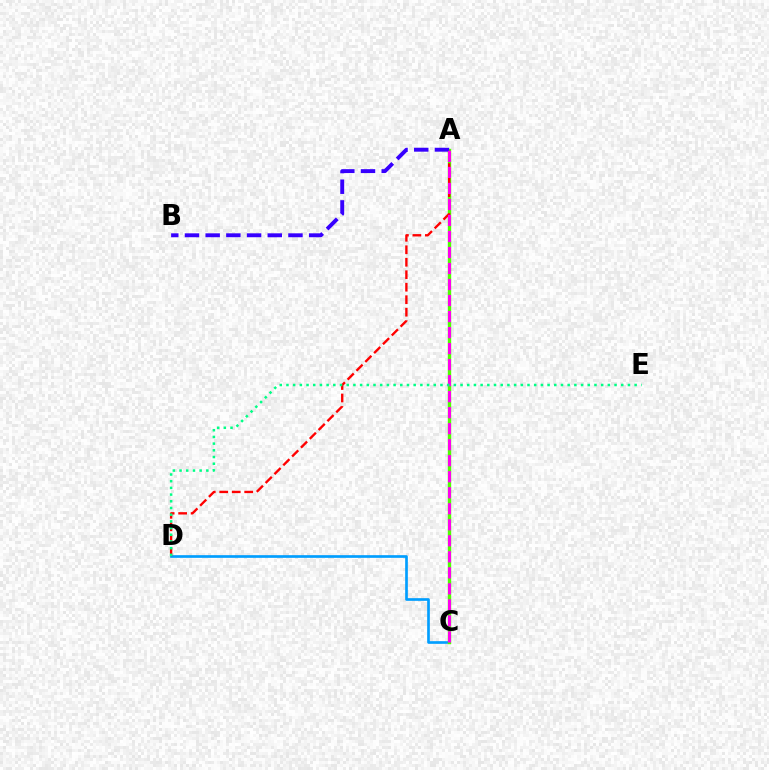{('A', 'C'): [{'color': '#ffd500', 'line_style': 'dotted', 'thickness': 2.04}, {'color': '#4fff00', 'line_style': 'solid', 'thickness': 2.44}, {'color': '#ff00ed', 'line_style': 'dashed', 'thickness': 2.18}], ('C', 'D'): [{'color': '#009eff', 'line_style': 'solid', 'thickness': 1.92}], ('A', 'D'): [{'color': '#ff0000', 'line_style': 'dashed', 'thickness': 1.7}], ('A', 'B'): [{'color': '#3700ff', 'line_style': 'dashed', 'thickness': 2.81}], ('D', 'E'): [{'color': '#00ff86', 'line_style': 'dotted', 'thickness': 1.82}]}